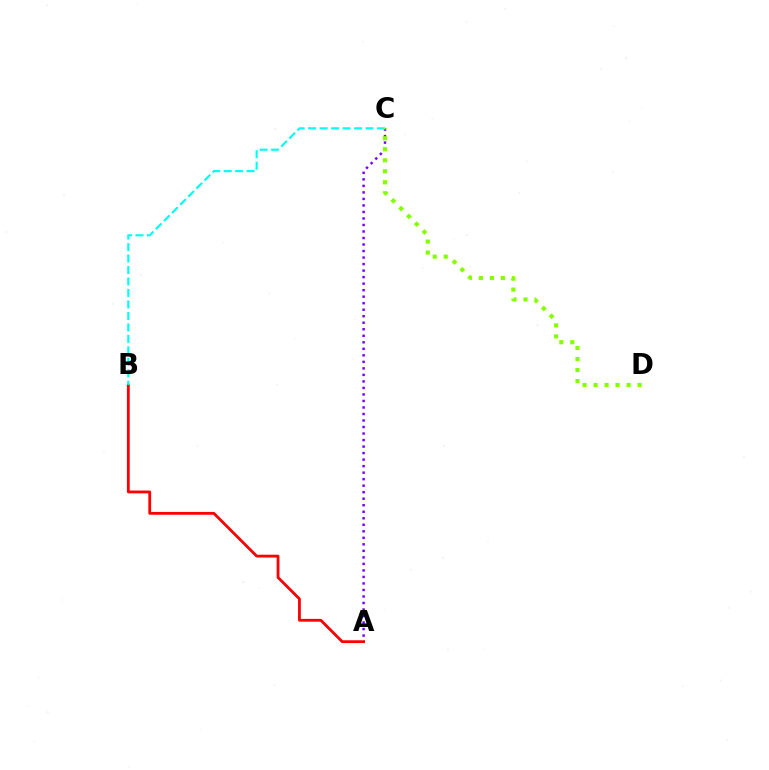{('A', 'B'): [{'color': '#ff0000', 'line_style': 'solid', 'thickness': 2.02}], ('A', 'C'): [{'color': '#7200ff', 'line_style': 'dotted', 'thickness': 1.77}], ('B', 'C'): [{'color': '#00fff6', 'line_style': 'dashed', 'thickness': 1.56}], ('C', 'D'): [{'color': '#84ff00', 'line_style': 'dotted', 'thickness': 2.99}]}